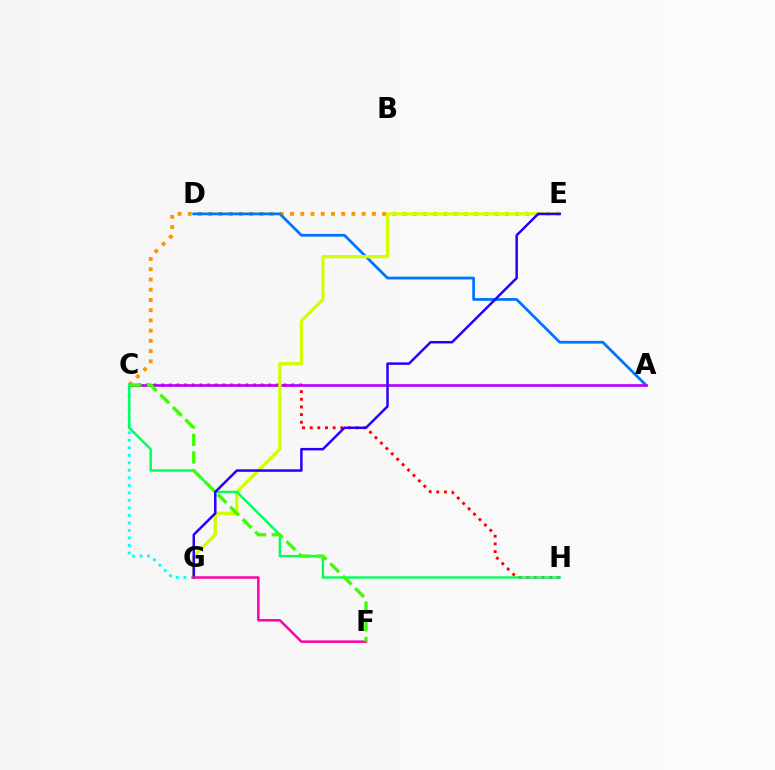{('C', 'G'): [{'color': '#00fff6', 'line_style': 'dotted', 'thickness': 2.04}], ('C', 'H'): [{'color': '#ff0000', 'line_style': 'dotted', 'thickness': 2.08}, {'color': '#00ff5c', 'line_style': 'solid', 'thickness': 1.73}], ('C', 'E'): [{'color': '#ff9400', 'line_style': 'dotted', 'thickness': 2.78}], ('A', 'D'): [{'color': '#0074ff', 'line_style': 'solid', 'thickness': 1.99}], ('A', 'C'): [{'color': '#b900ff', 'line_style': 'solid', 'thickness': 1.93}], ('E', 'G'): [{'color': '#d1ff00', 'line_style': 'solid', 'thickness': 2.36}, {'color': '#2500ff', 'line_style': 'solid', 'thickness': 1.79}], ('F', 'G'): [{'color': '#ff00ac', 'line_style': 'solid', 'thickness': 1.81}], ('C', 'F'): [{'color': '#3dff00', 'line_style': 'dashed', 'thickness': 2.4}]}